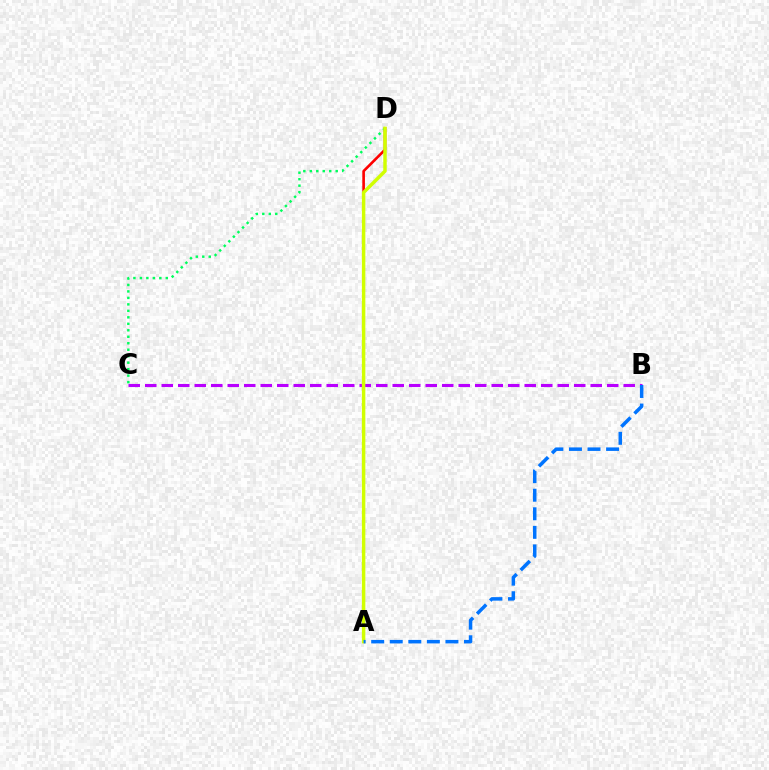{('A', 'D'): [{'color': '#ff0000', 'line_style': 'solid', 'thickness': 1.9}, {'color': '#d1ff00', 'line_style': 'solid', 'thickness': 2.49}], ('B', 'C'): [{'color': '#b900ff', 'line_style': 'dashed', 'thickness': 2.24}], ('C', 'D'): [{'color': '#00ff5c', 'line_style': 'dotted', 'thickness': 1.76}], ('A', 'B'): [{'color': '#0074ff', 'line_style': 'dashed', 'thickness': 2.52}]}